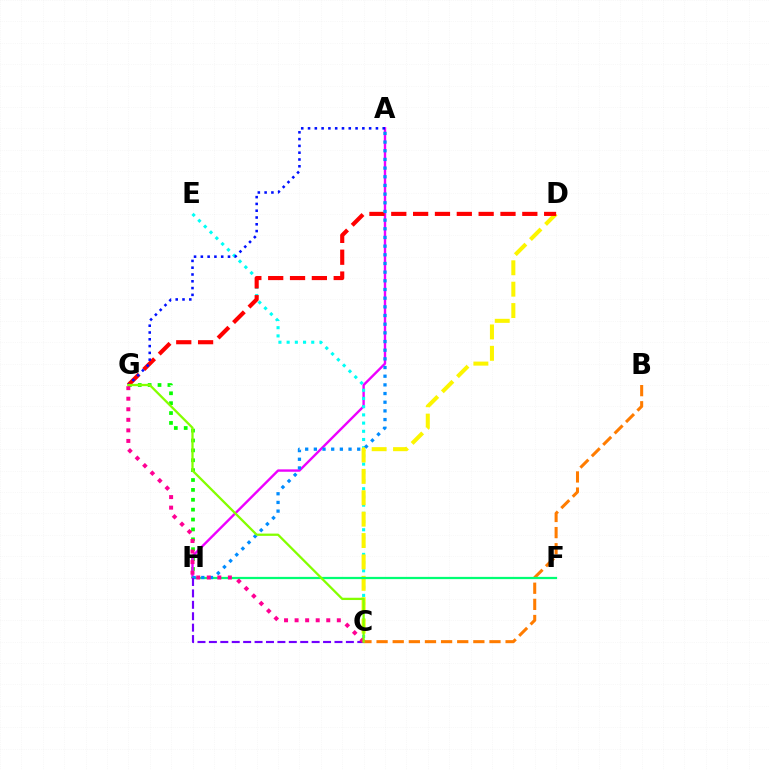{('G', 'H'): [{'color': '#08ff00', 'line_style': 'dotted', 'thickness': 2.69}], ('A', 'H'): [{'color': '#ee00ff', 'line_style': 'solid', 'thickness': 1.72}, {'color': '#008cff', 'line_style': 'dotted', 'thickness': 2.36}], ('C', 'E'): [{'color': '#00fff6', 'line_style': 'dotted', 'thickness': 2.23}], ('C', 'D'): [{'color': '#fcf500', 'line_style': 'dashed', 'thickness': 2.9}], ('B', 'C'): [{'color': '#ff7c00', 'line_style': 'dashed', 'thickness': 2.19}], ('D', 'G'): [{'color': '#ff0000', 'line_style': 'dashed', 'thickness': 2.97}], ('F', 'H'): [{'color': '#00ff74', 'line_style': 'solid', 'thickness': 1.61}], ('A', 'G'): [{'color': '#0010ff', 'line_style': 'dotted', 'thickness': 1.84}], ('C', 'H'): [{'color': '#7200ff', 'line_style': 'dashed', 'thickness': 1.55}], ('C', 'G'): [{'color': '#ff0094', 'line_style': 'dotted', 'thickness': 2.87}, {'color': '#84ff00', 'line_style': 'solid', 'thickness': 1.64}]}